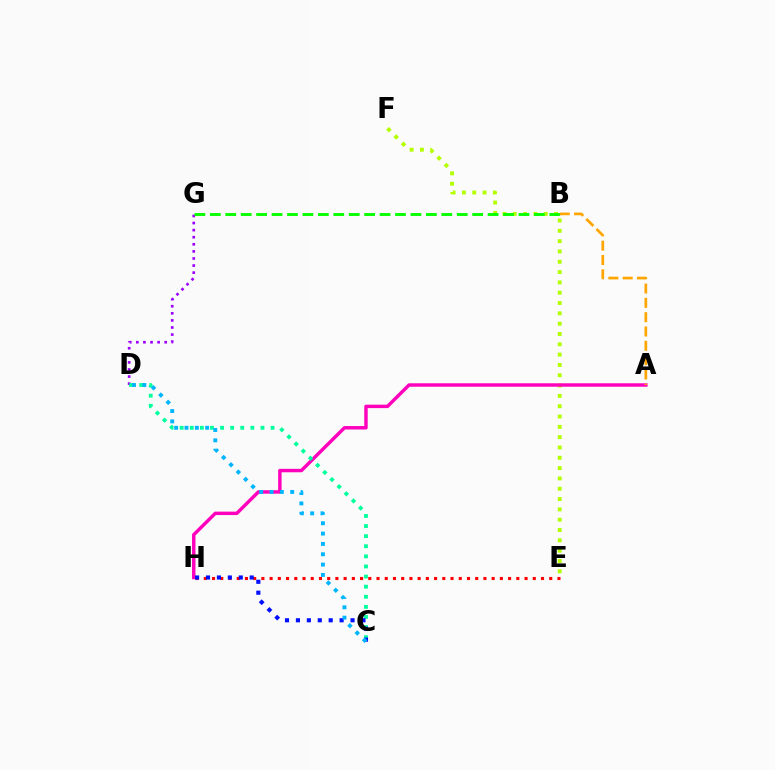{('E', 'H'): [{'color': '#ff0000', 'line_style': 'dotted', 'thickness': 2.23}], ('E', 'F'): [{'color': '#b3ff00', 'line_style': 'dotted', 'thickness': 2.8}], ('D', 'G'): [{'color': '#9b00ff', 'line_style': 'dotted', 'thickness': 1.93}], ('A', 'H'): [{'color': '#ff00bd', 'line_style': 'solid', 'thickness': 2.48}], ('B', 'G'): [{'color': '#08ff00', 'line_style': 'dashed', 'thickness': 2.1}], ('C', 'D'): [{'color': '#00ff9d', 'line_style': 'dotted', 'thickness': 2.74}, {'color': '#00b5ff', 'line_style': 'dotted', 'thickness': 2.81}], ('C', 'H'): [{'color': '#0010ff', 'line_style': 'dotted', 'thickness': 2.97}], ('A', 'B'): [{'color': '#ffa500', 'line_style': 'dashed', 'thickness': 1.95}]}